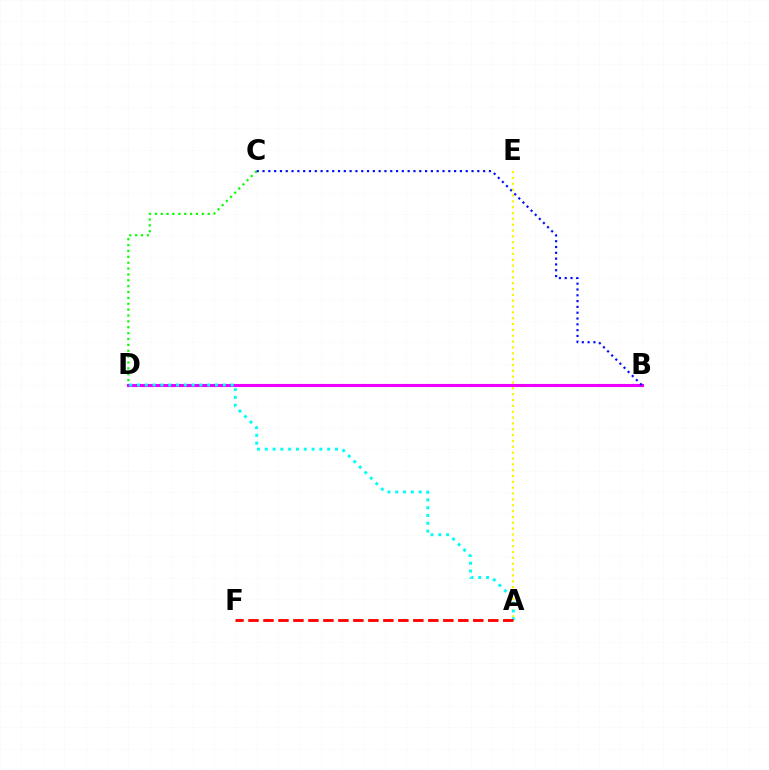{('C', 'D'): [{'color': '#08ff00', 'line_style': 'dotted', 'thickness': 1.6}], ('B', 'D'): [{'color': '#ee00ff', 'line_style': 'solid', 'thickness': 2.24}], ('B', 'C'): [{'color': '#0010ff', 'line_style': 'dotted', 'thickness': 1.58}], ('A', 'E'): [{'color': '#fcf500', 'line_style': 'dotted', 'thickness': 1.59}], ('A', 'D'): [{'color': '#00fff6', 'line_style': 'dotted', 'thickness': 2.12}], ('A', 'F'): [{'color': '#ff0000', 'line_style': 'dashed', 'thickness': 2.04}]}